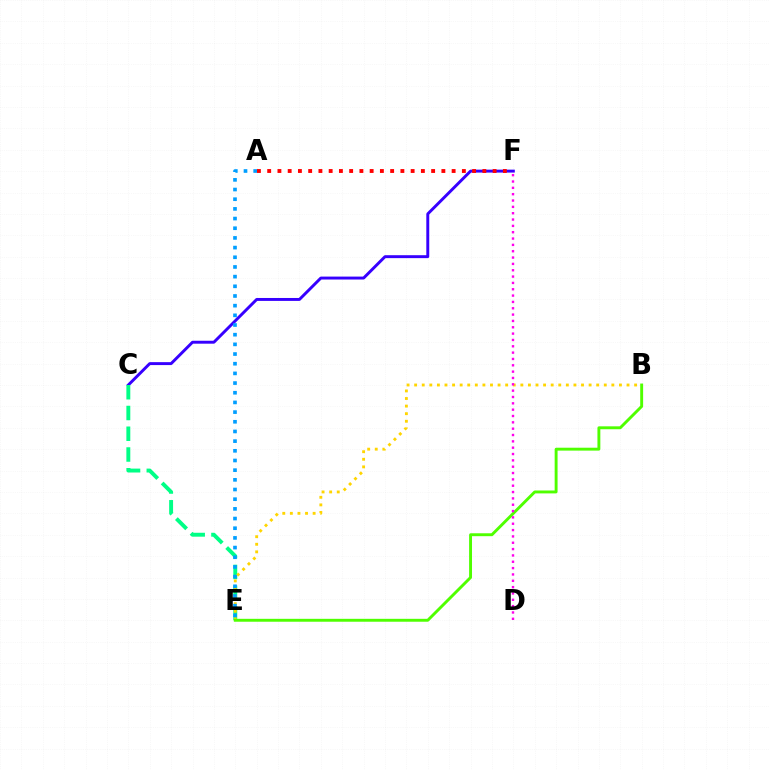{('C', 'F'): [{'color': '#3700ff', 'line_style': 'solid', 'thickness': 2.11}], ('A', 'F'): [{'color': '#ff0000', 'line_style': 'dotted', 'thickness': 2.78}], ('C', 'E'): [{'color': '#00ff86', 'line_style': 'dashed', 'thickness': 2.82}], ('B', 'E'): [{'color': '#ffd500', 'line_style': 'dotted', 'thickness': 2.06}, {'color': '#4fff00', 'line_style': 'solid', 'thickness': 2.09}], ('A', 'E'): [{'color': '#009eff', 'line_style': 'dotted', 'thickness': 2.63}], ('D', 'F'): [{'color': '#ff00ed', 'line_style': 'dotted', 'thickness': 1.72}]}